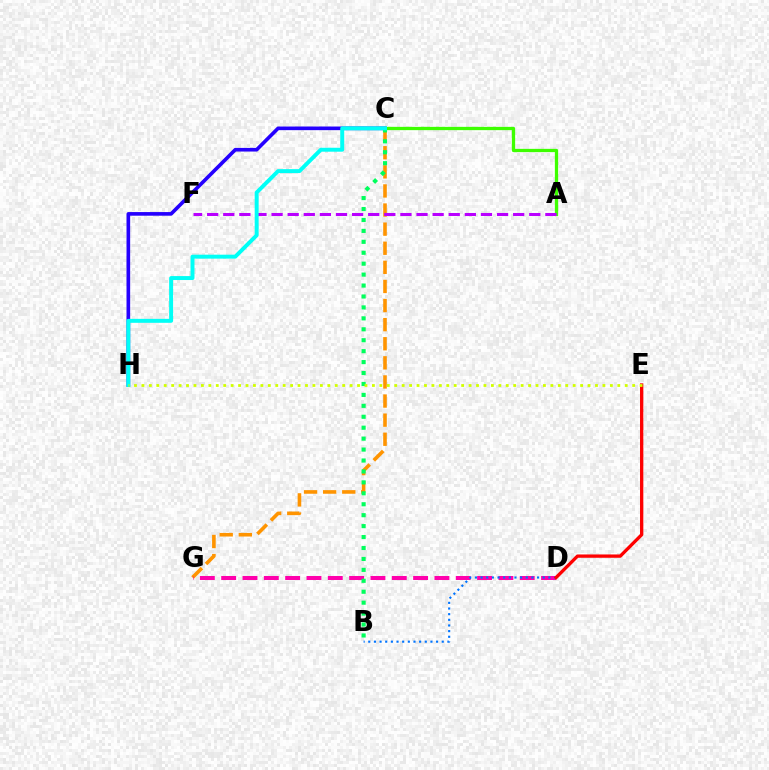{('C', 'H'): [{'color': '#2500ff', 'line_style': 'solid', 'thickness': 2.62}, {'color': '#00fff6', 'line_style': 'solid', 'thickness': 2.84}], ('C', 'G'): [{'color': '#ff9400', 'line_style': 'dashed', 'thickness': 2.59}], ('D', 'G'): [{'color': '#ff00ac', 'line_style': 'dashed', 'thickness': 2.9}], ('A', 'C'): [{'color': '#3dff00', 'line_style': 'solid', 'thickness': 2.36}], ('A', 'F'): [{'color': '#b900ff', 'line_style': 'dashed', 'thickness': 2.19}], ('B', 'C'): [{'color': '#00ff5c', 'line_style': 'dotted', 'thickness': 2.97}], ('B', 'D'): [{'color': '#0074ff', 'line_style': 'dotted', 'thickness': 1.54}], ('D', 'E'): [{'color': '#ff0000', 'line_style': 'solid', 'thickness': 2.38}], ('E', 'H'): [{'color': '#d1ff00', 'line_style': 'dotted', 'thickness': 2.02}]}